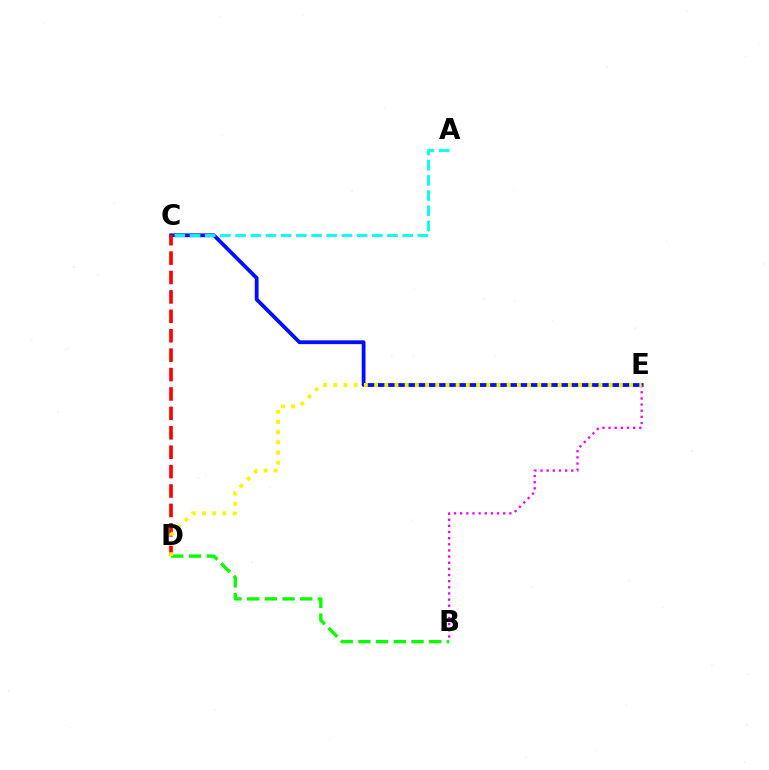{('C', 'E'): [{'color': '#0010ff', 'line_style': 'solid', 'thickness': 2.74}], ('B', 'E'): [{'color': '#ee00ff', 'line_style': 'dotted', 'thickness': 1.67}], ('A', 'C'): [{'color': '#00fff6', 'line_style': 'dashed', 'thickness': 2.06}], ('C', 'D'): [{'color': '#ff0000', 'line_style': 'dashed', 'thickness': 2.64}], ('B', 'D'): [{'color': '#08ff00', 'line_style': 'dashed', 'thickness': 2.4}], ('D', 'E'): [{'color': '#fcf500', 'line_style': 'dotted', 'thickness': 2.77}]}